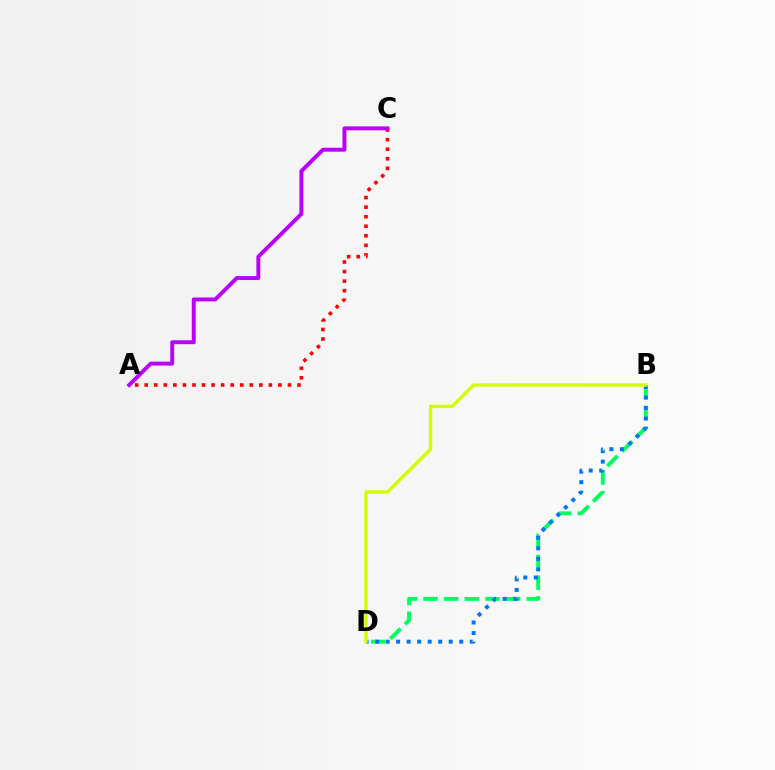{('B', 'D'): [{'color': '#00ff5c', 'line_style': 'dashed', 'thickness': 2.81}, {'color': '#0074ff', 'line_style': 'dotted', 'thickness': 2.86}, {'color': '#d1ff00', 'line_style': 'solid', 'thickness': 2.43}], ('A', 'C'): [{'color': '#ff0000', 'line_style': 'dotted', 'thickness': 2.59}, {'color': '#b900ff', 'line_style': 'solid', 'thickness': 2.83}]}